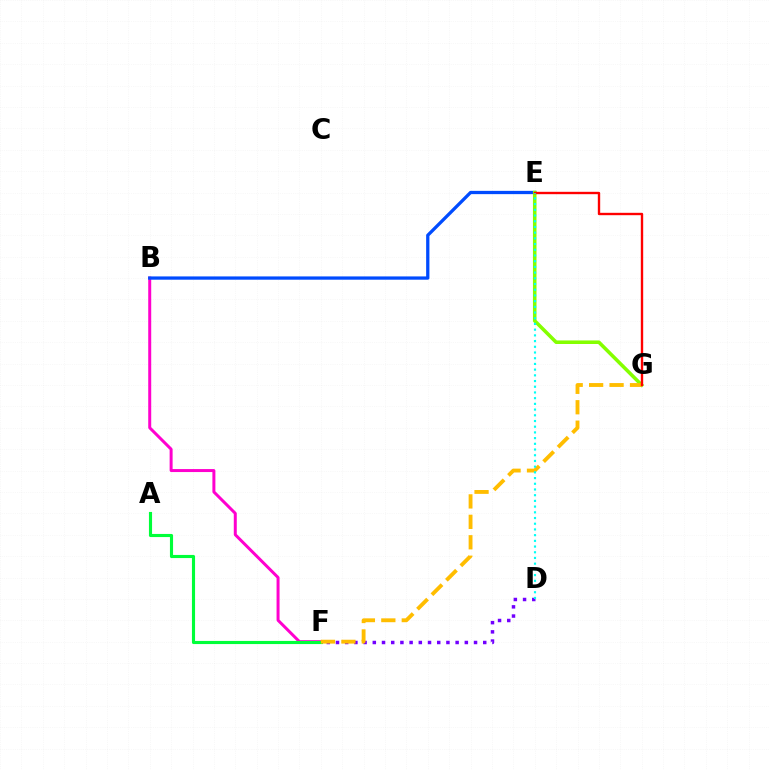{('B', 'F'): [{'color': '#ff00cf', 'line_style': 'solid', 'thickness': 2.15}], ('D', 'F'): [{'color': '#7200ff', 'line_style': 'dotted', 'thickness': 2.5}], ('B', 'E'): [{'color': '#004bff', 'line_style': 'solid', 'thickness': 2.36}], ('A', 'F'): [{'color': '#00ff39', 'line_style': 'solid', 'thickness': 2.25}], ('E', 'G'): [{'color': '#84ff00', 'line_style': 'solid', 'thickness': 2.56}, {'color': '#ff0000', 'line_style': 'solid', 'thickness': 1.71}], ('F', 'G'): [{'color': '#ffbd00', 'line_style': 'dashed', 'thickness': 2.78}], ('D', 'E'): [{'color': '#00fff6', 'line_style': 'dotted', 'thickness': 1.55}]}